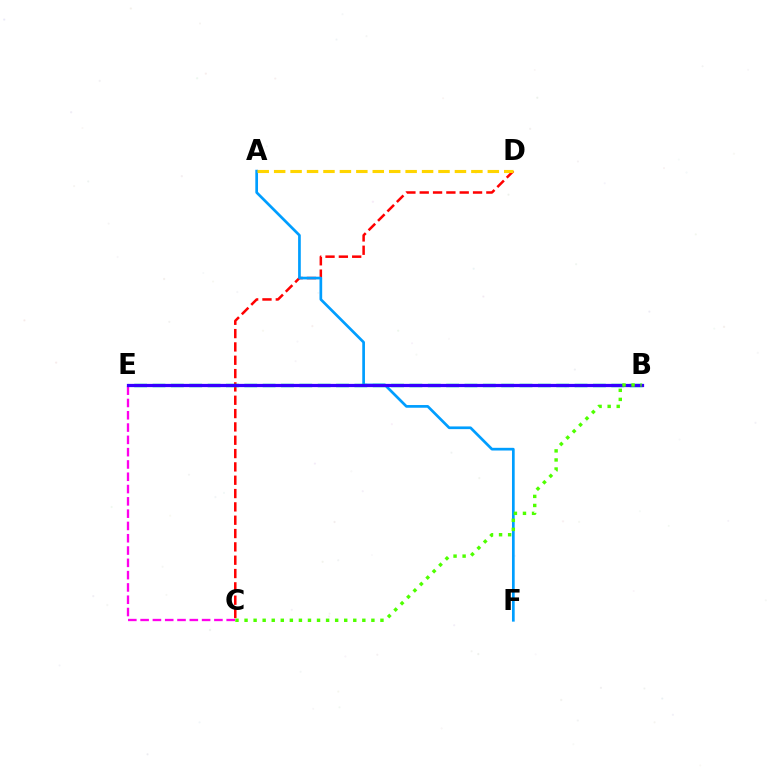{('C', 'E'): [{'color': '#ff00ed', 'line_style': 'dashed', 'thickness': 1.67}], ('C', 'D'): [{'color': '#ff0000', 'line_style': 'dashed', 'thickness': 1.81}], ('A', 'F'): [{'color': '#009eff', 'line_style': 'solid', 'thickness': 1.94}], ('B', 'E'): [{'color': '#00ff86', 'line_style': 'dashed', 'thickness': 2.49}, {'color': '#3700ff', 'line_style': 'solid', 'thickness': 2.34}], ('A', 'D'): [{'color': '#ffd500', 'line_style': 'dashed', 'thickness': 2.23}], ('B', 'C'): [{'color': '#4fff00', 'line_style': 'dotted', 'thickness': 2.46}]}